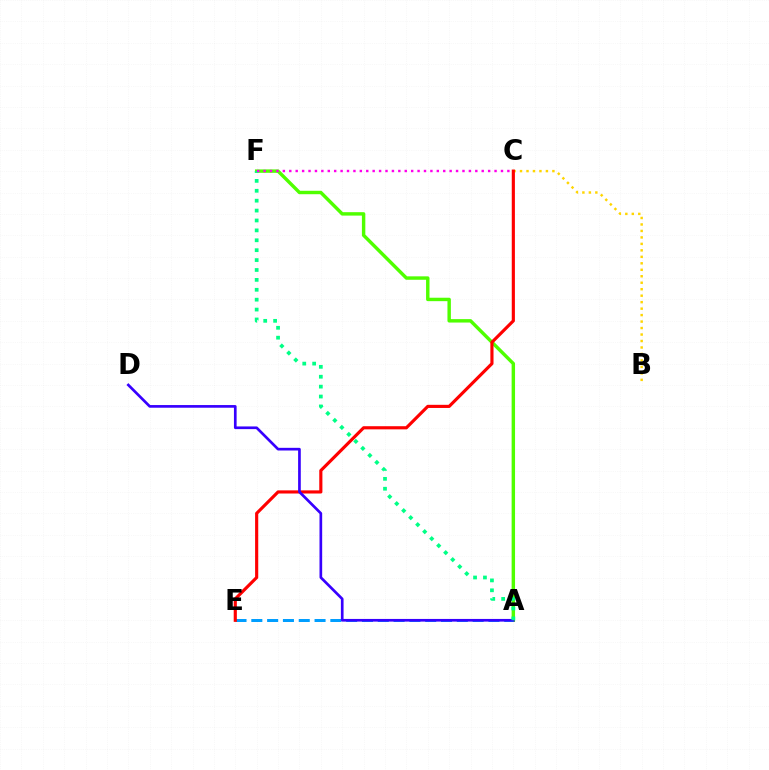{('B', 'C'): [{'color': '#ffd500', 'line_style': 'dotted', 'thickness': 1.76}], ('A', 'F'): [{'color': '#4fff00', 'line_style': 'solid', 'thickness': 2.47}, {'color': '#00ff86', 'line_style': 'dotted', 'thickness': 2.69}], ('A', 'E'): [{'color': '#009eff', 'line_style': 'dashed', 'thickness': 2.15}], ('C', 'E'): [{'color': '#ff0000', 'line_style': 'solid', 'thickness': 2.26}], ('A', 'D'): [{'color': '#3700ff', 'line_style': 'solid', 'thickness': 1.93}], ('C', 'F'): [{'color': '#ff00ed', 'line_style': 'dotted', 'thickness': 1.74}]}